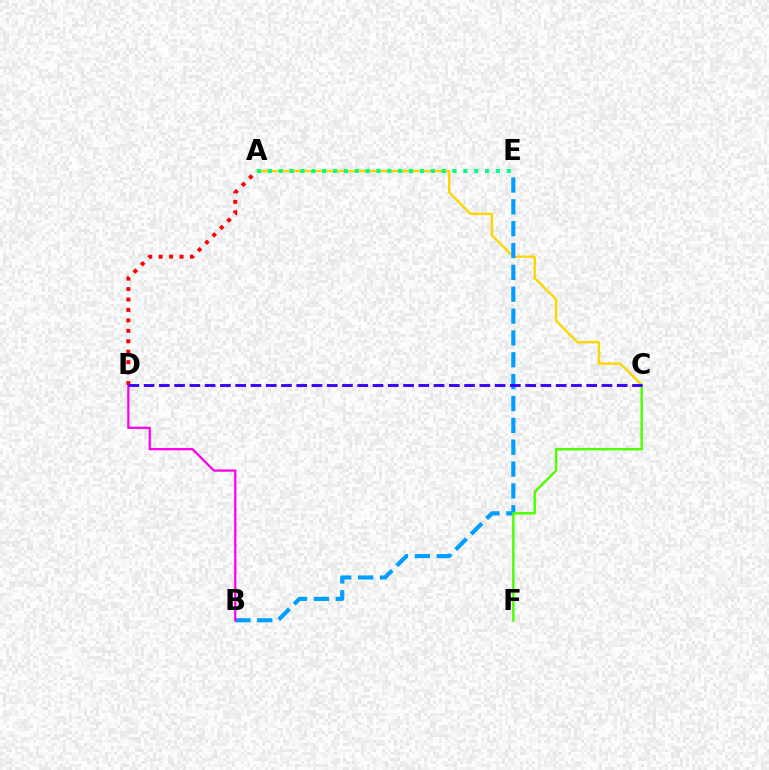{('A', 'C'): [{'color': '#ffd500', 'line_style': 'solid', 'thickness': 1.71}], ('B', 'E'): [{'color': '#009eff', 'line_style': 'dashed', 'thickness': 2.97}], ('C', 'F'): [{'color': '#4fff00', 'line_style': 'solid', 'thickness': 1.76}], ('B', 'D'): [{'color': '#ff00ed', 'line_style': 'solid', 'thickness': 1.62}], ('A', 'D'): [{'color': '#ff0000', 'line_style': 'dotted', 'thickness': 2.84}], ('A', 'E'): [{'color': '#00ff86', 'line_style': 'dotted', 'thickness': 2.95}], ('C', 'D'): [{'color': '#3700ff', 'line_style': 'dashed', 'thickness': 2.07}]}